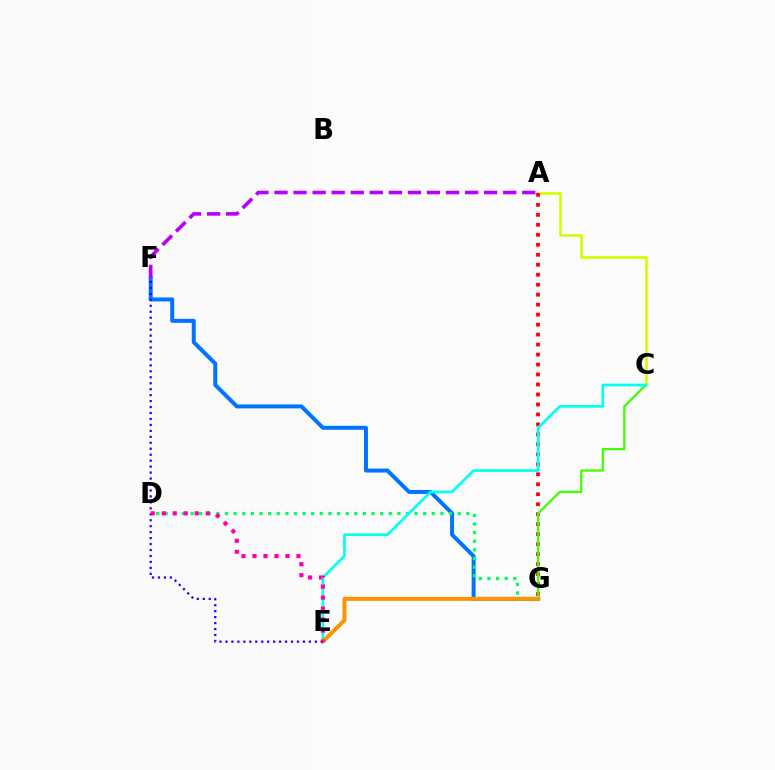{('F', 'G'): [{'color': '#0074ff', 'line_style': 'solid', 'thickness': 2.86}], ('A', 'C'): [{'color': '#d1ff00', 'line_style': 'solid', 'thickness': 1.9}], ('A', 'G'): [{'color': '#ff0000', 'line_style': 'dotted', 'thickness': 2.71}], ('C', 'G'): [{'color': '#3dff00', 'line_style': 'solid', 'thickness': 1.62}], ('A', 'F'): [{'color': '#b900ff', 'line_style': 'dashed', 'thickness': 2.59}], ('D', 'G'): [{'color': '#00ff5c', 'line_style': 'dotted', 'thickness': 2.34}], ('C', 'E'): [{'color': '#00fff6', 'line_style': 'solid', 'thickness': 1.93}], ('E', 'G'): [{'color': '#ff9400', 'line_style': 'solid', 'thickness': 2.87}], ('E', 'F'): [{'color': '#2500ff', 'line_style': 'dotted', 'thickness': 1.62}], ('D', 'E'): [{'color': '#ff00ac', 'line_style': 'dotted', 'thickness': 2.99}]}